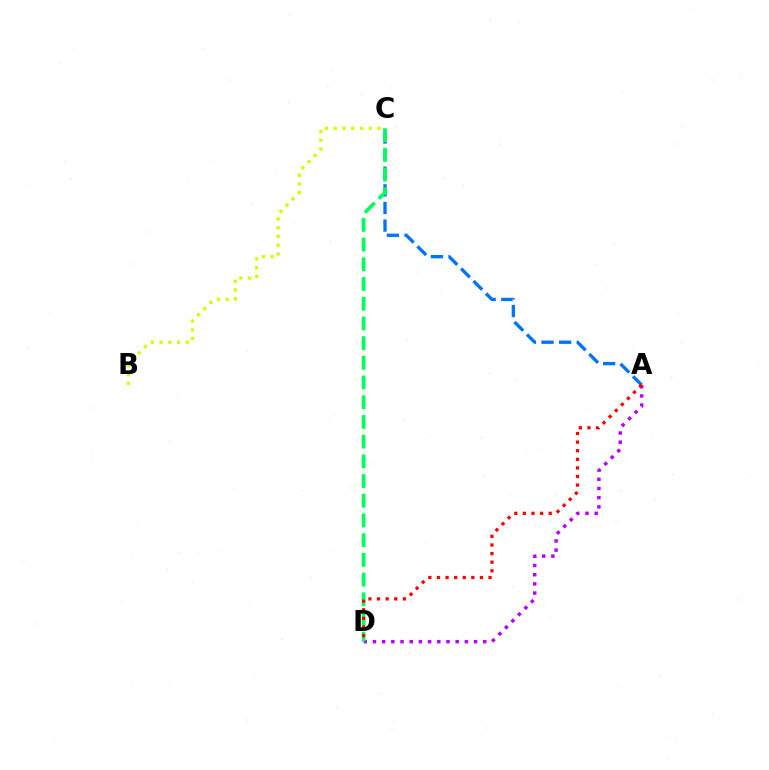{('A', 'C'): [{'color': '#0074ff', 'line_style': 'dashed', 'thickness': 2.39}], ('A', 'D'): [{'color': '#b900ff', 'line_style': 'dotted', 'thickness': 2.5}, {'color': '#ff0000', 'line_style': 'dotted', 'thickness': 2.34}], ('B', 'C'): [{'color': '#d1ff00', 'line_style': 'dotted', 'thickness': 2.38}], ('C', 'D'): [{'color': '#00ff5c', 'line_style': 'dashed', 'thickness': 2.68}]}